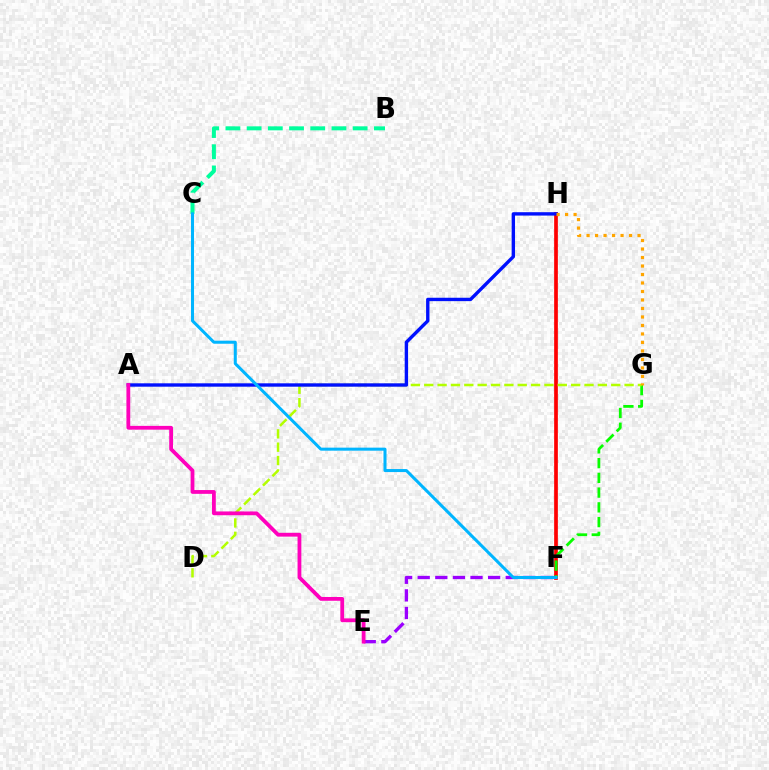{('F', 'H'): [{'color': '#ff0000', 'line_style': 'solid', 'thickness': 2.67}], ('B', 'C'): [{'color': '#00ff9d', 'line_style': 'dashed', 'thickness': 2.88}], ('F', 'G'): [{'color': '#08ff00', 'line_style': 'dashed', 'thickness': 2.0}], ('D', 'G'): [{'color': '#b3ff00', 'line_style': 'dashed', 'thickness': 1.81}], ('E', 'F'): [{'color': '#9b00ff', 'line_style': 'dashed', 'thickness': 2.39}], ('A', 'H'): [{'color': '#0010ff', 'line_style': 'solid', 'thickness': 2.43}], ('A', 'E'): [{'color': '#ff00bd', 'line_style': 'solid', 'thickness': 2.73}], ('C', 'F'): [{'color': '#00b5ff', 'line_style': 'solid', 'thickness': 2.18}], ('G', 'H'): [{'color': '#ffa500', 'line_style': 'dotted', 'thickness': 2.31}]}